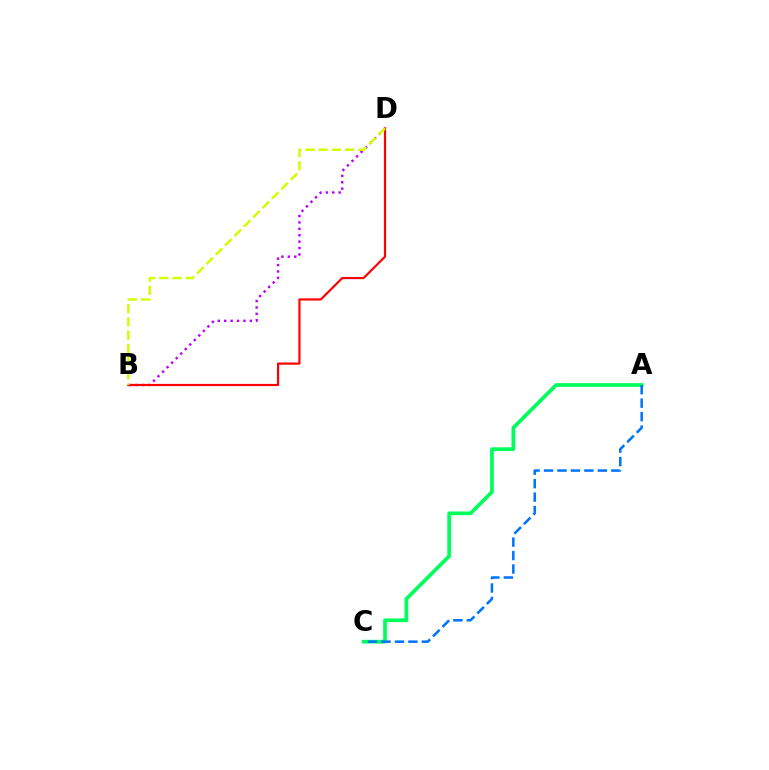{('A', 'C'): [{'color': '#00ff5c', 'line_style': 'solid', 'thickness': 2.67}, {'color': '#0074ff', 'line_style': 'dashed', 'thickness': 1.83}], ('B', 'D'): [{'color': '#b900ff', 'line_style': 'dotted', 'thickness': 1.74}, {'color': '#ff0000', 'line_style': 'solid', 'thickness': 1.57}, {'color': '#d1ff00', 'line_style': 'dashed', 'thickness': 1.8}]}